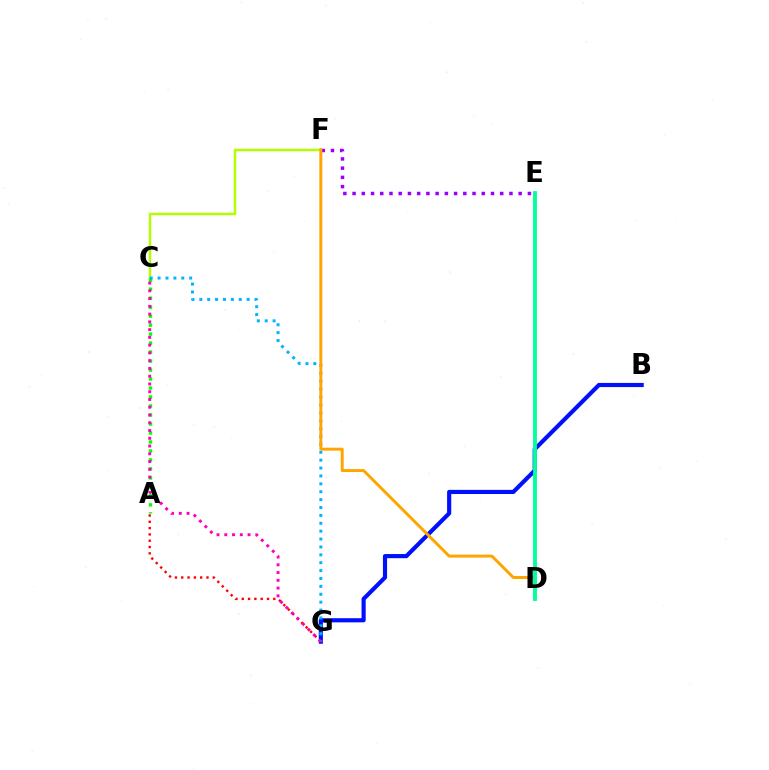{('A', 'G'): [{'color': '#ff0000', 'line_style': 'dotted', 'thickness': 1.71}], ('C', 'F'): [{'color': '#b3ff00', 'line_style': 'solid', 'thickness': 1.79}], ('B', 'G'): [{'color': '#0010ff', 'line_style': 'solid', 'thickness': 2.99}], ('A', 'C'): [{'color': '#08ff00', 'line_style': 'dotted', 'thickness': 2.44}], ('C', 'G'): [{'color': '#00b5ff', 'line_style': 'dotted', 'thickness': 2.14}, {'color': '#ff00bd', 'line_style': 'dotted', 'thickness': 2.11}], ('E', 'F'): [{'color': '#9b00ff', 'line_style': 'dotted', 'thickness': 2.51}], ('D', 'F'): [{'color': '#ffa500', 'line_style': 'solid', 'thickness': 2.14}], ('D', 'E'): [{'color': '#00ff9d', 'line_style': 'solid', 'thickness': 2.76}]}